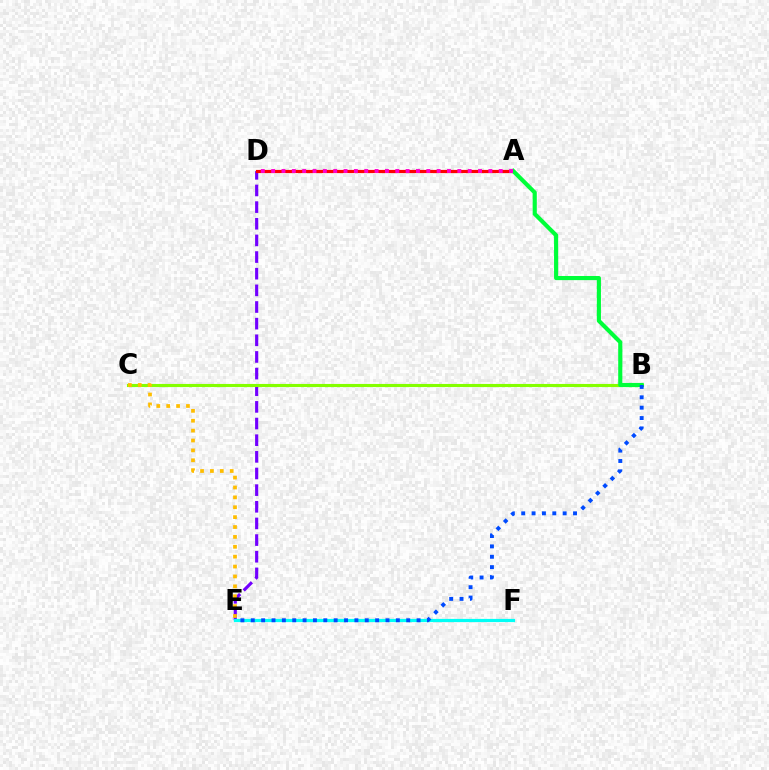{('D', 'E'): [{'color': '#7200ff', 'line_style': 'dashed', 'thickness': 2.26}], ('A', 'D'): [{'color': '#ff0000', 'line_style': 'solid', 'thickness': 2.28}, {'color': '#ff00cf', 'line_style': 'dotted', 'thickness': 2.81}], ('B', 'C'): [{'color': '#84ff00', 'line_style': 'solid', 'thickness': 2.24}], ('A', 'B'): [{'color': '#00ff39', 'line_style': 'solid', 'thickness': 2.98}], ('E', 'F'): [{'color': '#00fff6', 'line_style': 'solid', 'thickness': 2.3}], ('C', 'E'): [{'color': '#ffbd00', 'line_style': 'dotted', 'thickness': 2.69}], ('B', 'E'): [{'color': '#004bff', 'line_style': 'dotted', 'thickness': 2.82}]}